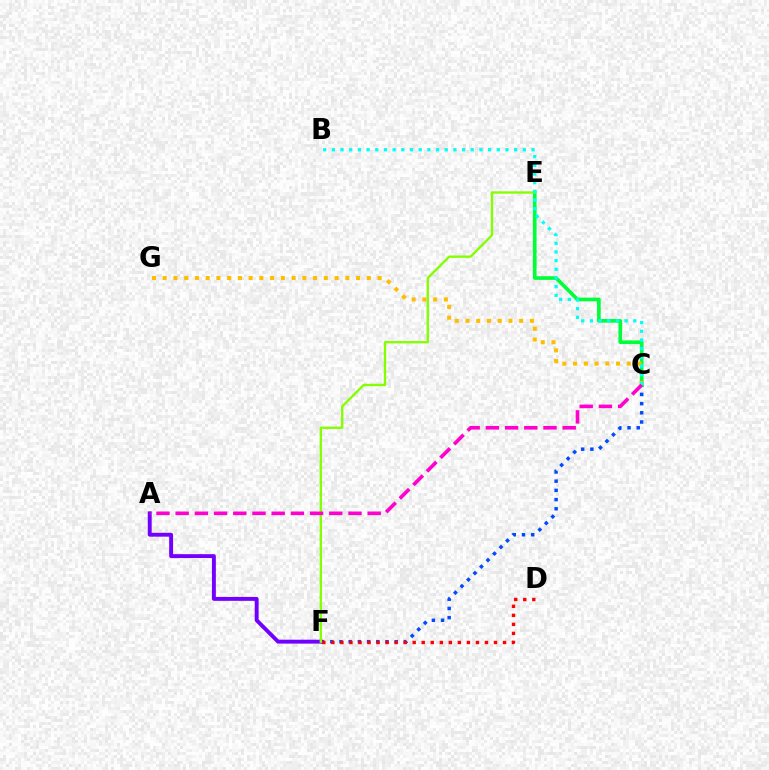{('C', 'F'): [{'color': '#004bff', 'line_style': 'dotted', 'thickness': 2.5}], ('C', 'E'): [{'color': '#00ff39', 'line_style': 'solid', 'thickness': 2.64}], ('A', 'F'): [{'color': '#7200ff', 'line_style': 'solid', 'thickness': 2.81}], ('E', 'F'): [{'color': '#84ff00', 'line_style': 'solid', 'thickness': 1.69}], ('C', 'G'): [{'color': '#ffbd00', 'line_style': 'dotted', 'thickness': 2.92}], ('B', 'C'): [{'color': '#00fff6', 'line_style': 'dotted', 'thickness': 2.36}], ('D', 'F'): [{'color': '#ff0000', 'line_style': 'dotted', 'thickness': 2.45}], ('A', 'C'): [{'color': '#ff00cf', 'line_style': 'dashed', 'thickness': 2.61}]}